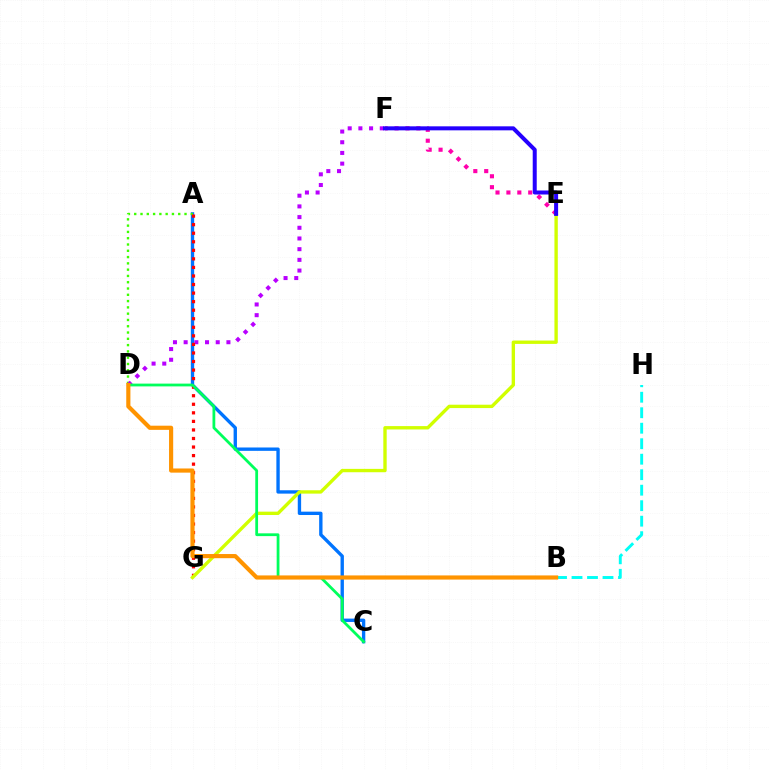{('A', 'C'): [{'color': '#0074ff', 'line_style': 'solid', 'thickness': 2.42}], ('E', 'F'): [{'color': '#ff00ac', 'line_style': 'dotted', 'thickness': 2.96}, {'color': '#2500ff', 'line_style': 'solid', 'thickness': 2.89}], ('B', 'H'): [{'color': '#00fff6', 'line_style': 'dashed', 'thickness': 2.1}], ('A', 'D'): [{'color': '#3dff00', 'line_style': 'dotted', 'thickness': 1.71}], ('D', 'F'): [{'color': '#b900ff', 'line_style': 'dotted', 'thickness': 2.91}], ('A', 'G'): [{'color': '#ff0000', 'line_style': 'dotted', 'thickness': 2.32}], ('E', 'G'): [{'color': '#d1ff00', 'line_style': 'solid', 'thickness': 2.42}], ('C', 'D'): [{'color': '#00ff5c', 'line_style': 'solid', 'thickness': 2.0}], ('B', 'D'): [{'color': '#ff9400', 'line_style': 'solid', 'thickness': 2.99}]}